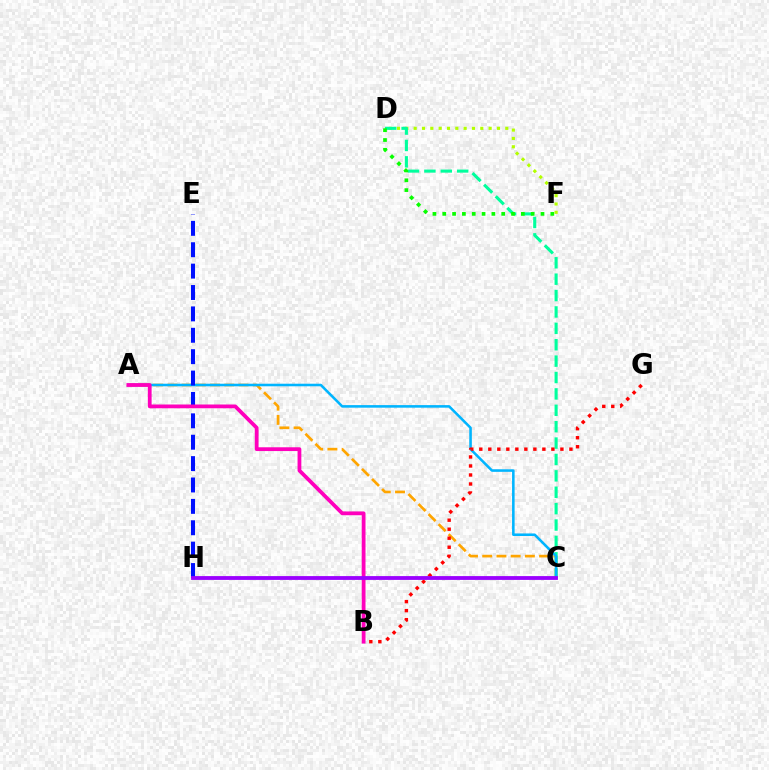{('D', 'F'): [{'color': '#b3ff00', 'line_style': 'dotted', 'thickness': 2.26}, {'color': '#08ff00', 'line_style': 'dotted', 'thickness': 2.67}], ('A', 'C'): [{'color': '#ffa500', 'line_style': 'dashed', 'thickness': 1.93}, {'color': '#00b5ff', 'line_style': 'solid', 'thickness': 1.84}], ('C', 'D'): [{'color': '#00ff9d', 'line_style': 'dashed', 'thickness': 2.23}], ('B', 'G'): [{'color': '#ff0000', 'line_style': 'dotted', 'thickness': 2.45}], ('E', 'H'): [{'color': '#0010ff', 'line_style': 'dashed', 'thickness': 2.91}], ('A', 'B'): [{'color': '#ff00bd', 'line_style': 'solid', 'thickness': 2.72}], ('C', 'H'): [{'color': '#9b00ff', 'line_style': 'solid', 'thickness': 2.74}]}